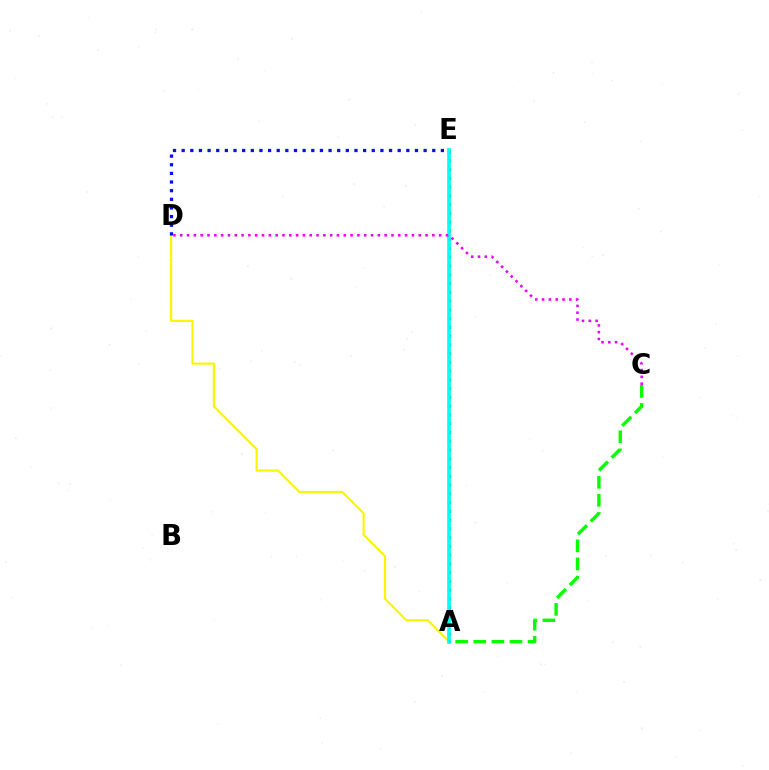{('A', 'D'): [{'color': '#fcf500', 'line_style': 'solid', 'thickness': 1.56}], ('D', 'E'): [{'color': '#0010ff', 'line_style': 'dotted', 'thickness': 2.35}], ('A', 'E'): [{'color': '#ff0000', 'line_style': 'dotted', 'thickness': 2.38}, {'color': '#00fff6', 'line_style': 'solid', 'thickness': 2.64}], ('C', 'D'): [{'color': '#ee00ff', 'line_style': 'dotted', 'thickness': 1.85}], ('A', 'C'): [{'color': '#08ff00', 'line_style': 'dashed', 'thickness': 2.46}]}